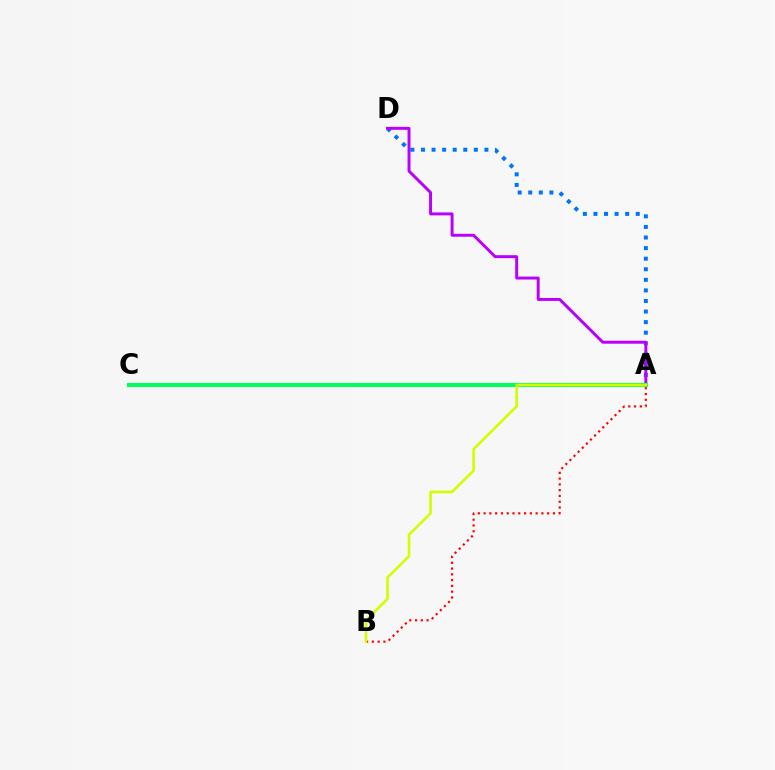{('A', 'D'): [{'color': '#0074ff', 'line_style': 'dotted', 'thickness': 2.87}, {'color': '#b900ff', 'line_style': 'solid', 'thickness': 2.13}], ('A', 'C'): [{'color': '#00ff5c', 'line_style': 'solid', 'thickness': 2.94}], ('A', 'B'): [{'color': '#ff0000', 'line_style': 'dotted', 'thickness': 1.57}, {'color': '#d1ff00', 'line_style': 'solid', 'thickness': 1.89}]}